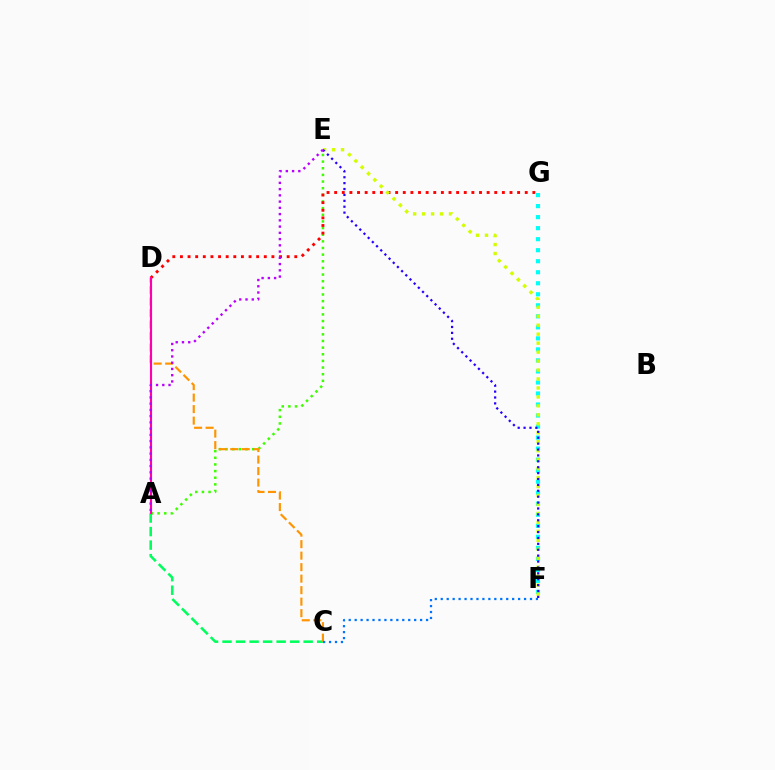{('A', 'E'): [{'color': '#3dff00', 'line_style': 'dotted', 'thickness': 1.81}, {'color': '#b900ff', 'line_style': 'dotted', 'thickness': 1.7}], ('F', 'G'): [{'color': '#00fff6', 'line_style': 'dotted', 'thickness': 2.99}], ('D', 'G'): [{'color': '#ff0000', 'line_style': 'dotted', 'thickness': 2.07}], ('A', 'C'): [{'color': '#00ff5c', 'line_style': 'dashed', 'thickness': 1.84}], ('C', 'D'): [{'color': '#ff9400', 'line_style': 'dashed', 'thickness': 1.56}], ('E', 'F'): [{'color': '#d1ff00', 'line_style': 'dotted', 'thickness': 2.43}, {'color': '#2500ff', 'line_style': 'dotted', 'thickness': 1.6}], ('C', 'F'): [{'color': '#0074ff', 'line_style': 'dotted', 'thickness': 1.62}], ('A', 'D'): [{'color': '#ff00ac', 'line_style': 'solid', 'thickness': 1.54}]}